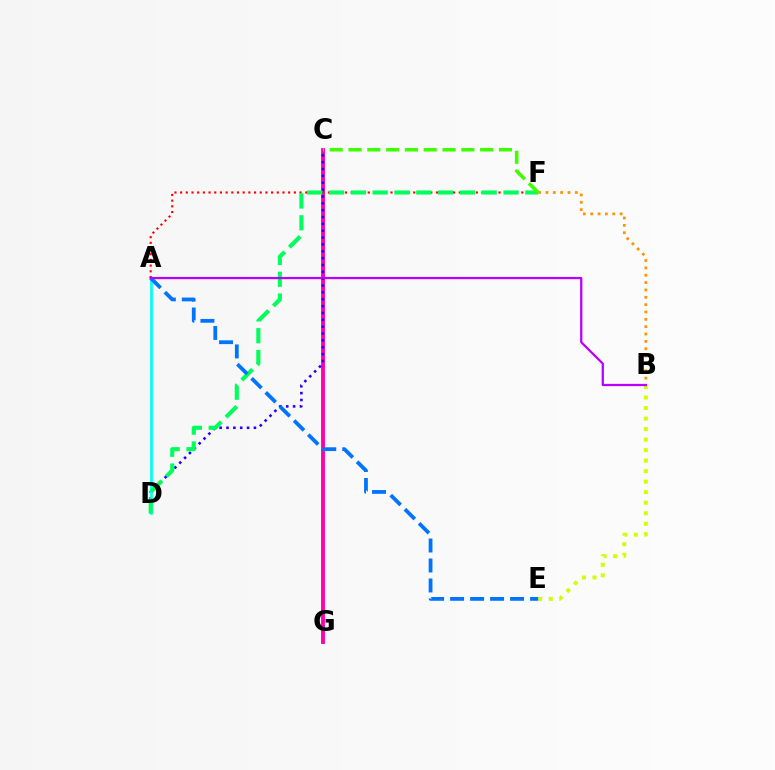{('C', 'G'): [{'color': '#ff00ac', 'line_style': 'solid', 'thickness': 2.78}], ('C', 'D'): [{'color': '#2500ff', 'line_style': 'dotted', 'thickness': 1.86}], ('A', 'D'): [{'color': '#00fff6', 'line_style': 'solid', 'thickness': 1.97}], ('B', 'E'): [{'color': '#d1ff00', 'line_style': 'dotted', 'thickness': 2.86}], ('B', 'F'): [{'color': '#ff9400', 'line_style': 'dotted', 'thickness': 2.0}], ('A', 'F'): [{'color': '#ff0000', 'line_style': 'dotted', 'thickness': 1.54}], ('D', 'F'): [{'color': '#00ff5c', 'line_style': 'dashed', 'thickness': 2.96}], ('C', 'F'): [{'color': '#3dff00', 'line_style': 'dashed', 'thickness': 2.55}], ('A', 'E'): [{'color': '#0074ff', 'line_style': 'dashed', 'thickness': 2.72}], ('A', 'B'): [{'color': '#b900ff', 'line_style': 'solid', 'thickness': 1.62}]}